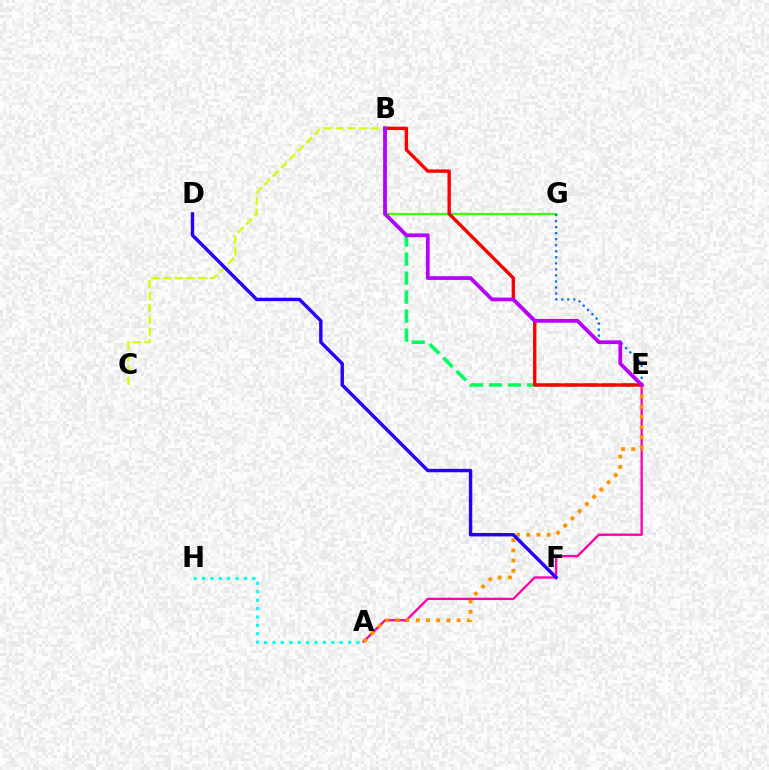{('B', 'E'): [{'color': '#00ff5c', 'line_style': 'dashed', 'thickness': 2.58}, {'color': '#ff0000', 'line_style': 'solid', 'thickness': 2.43}, {'color': '#b900ff', 'line_style': 'solid', 'thickness': 2.69}], ('B', 'G'): [{'color': '#3dff00', 'line_style': 'solid', 'thickness': 1.56}], ('B', 'C'): [{'color': '#d1ff00', 'line_style': 'dashed', 'thickness': 1.6}], ('A', 'E'): [{'color': '#ff00ac', 'line_style': 'solid', 'thickness': 1.68}, {'color': '#ff9400', 'line_style': 'dotted', 'thickness': 2.77}], ('E', 'G'): [{'color': '#0074ff', 'line_style': 'dotted', 'thickness': 1.64}], ('D', 'F'): [{'color': '#2500ff', 'line_style': 'solid', 'thickness': 2.45}], ('A', 'H'): [{'color': '#00fff6', 'line_style': 'dotted', 'thickness': 2.28}]}